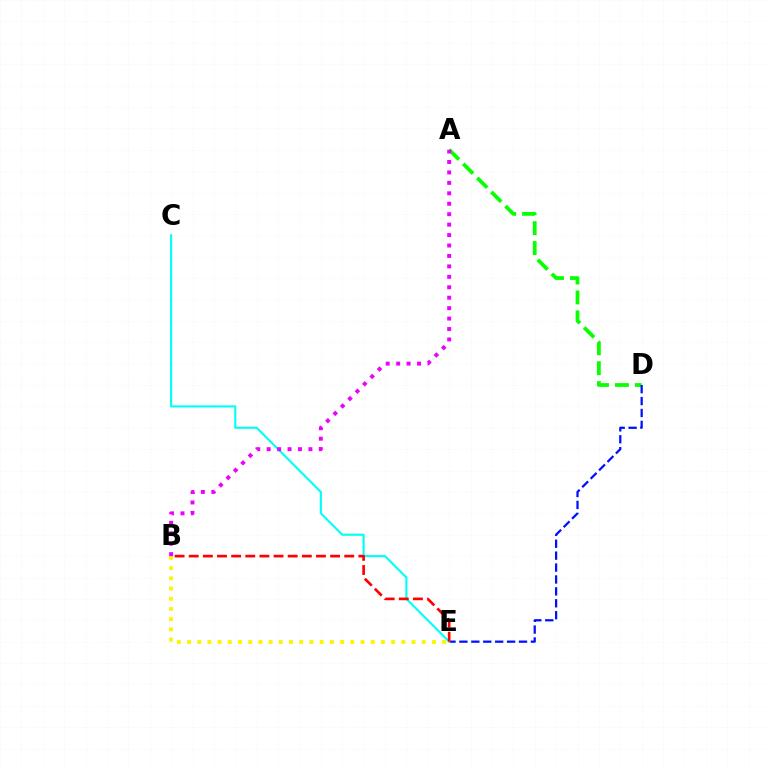{('A', 'D'): [{'color': '#08ff00', 'line_style': 'dashed', 'thickness': 2.7}], ('B', 'E'): [{'color': '#fcf500', 'line_style': 'dotted', 'thickness': 2.77}, {'color': '#ff0000', 'line_style': 'dashed', 'thickness': 1.92}], ('D', 'E'): [{'color': '#0010ff', 'line_style': 'dashed', 'thickness': 1.62}], ('C', 'E'): [{'color': '#00fff6', 'line_style': 'solid', 'thickness': 1.52}], ('A', 'B'): [{'color': '#ee00ff', 'line_style': 'dotted', 'thickness': 2.84}]}